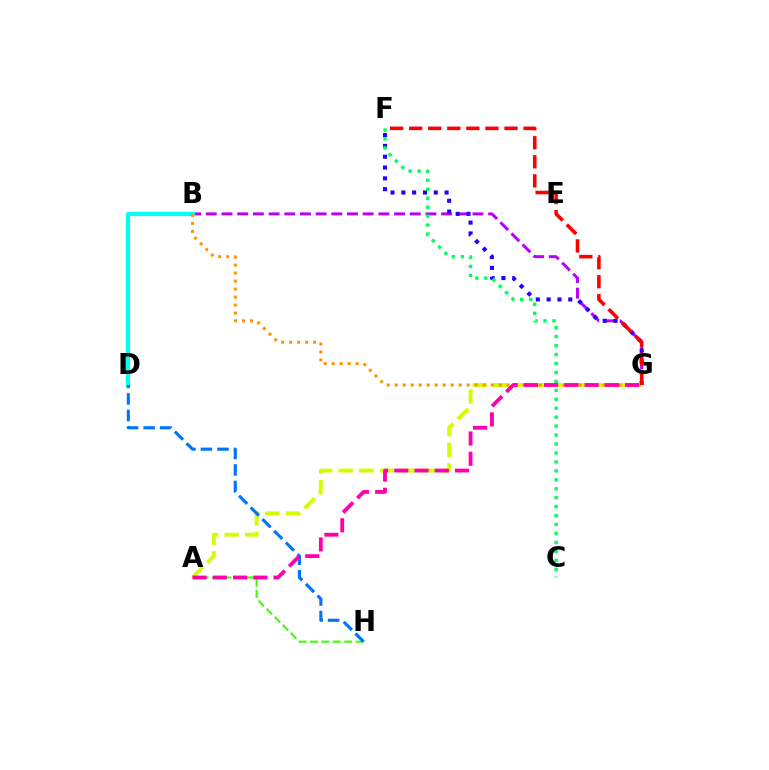{('B', 'G'): [{'color': '#b900ff', 'line_style': 'dashed', 'thickness': 2.13}, {'color': '#ff9400', 'line_style': 'dotted', 'thickness': 2.17}], ('F', 'G'): [{'color': '#2500ff', 'line_style': 'dotted', 'thickness': 2.94}, {'color': '#ff0000', 'line_style': 'dashed', 'thickness': 2.59}], ('B', 'D'): [{'color': '#00fff6', 'line_style': 'solid', 'thickness': 2.96}], ('A', 'H'): [{'color': '#3dff00', 'line_style': 'dashed', 'thickness': 1.55}], ('A', 'G'): [{'color': '#d1ff00', 'line_style': 'dashed', 'thickness': 2.81}, {'color': '#ff00ac', 'line_style': 'dashed', 'thickness': 2.75}], ('D', 'H'): [{'color': '#0074ff', 'line_style': 'dashed', 'thickness': 2.25}], ('C', 'F'): [{'color': '#00ff5c', 'line_style': 'dotted', 'thickness': 2.43}]}